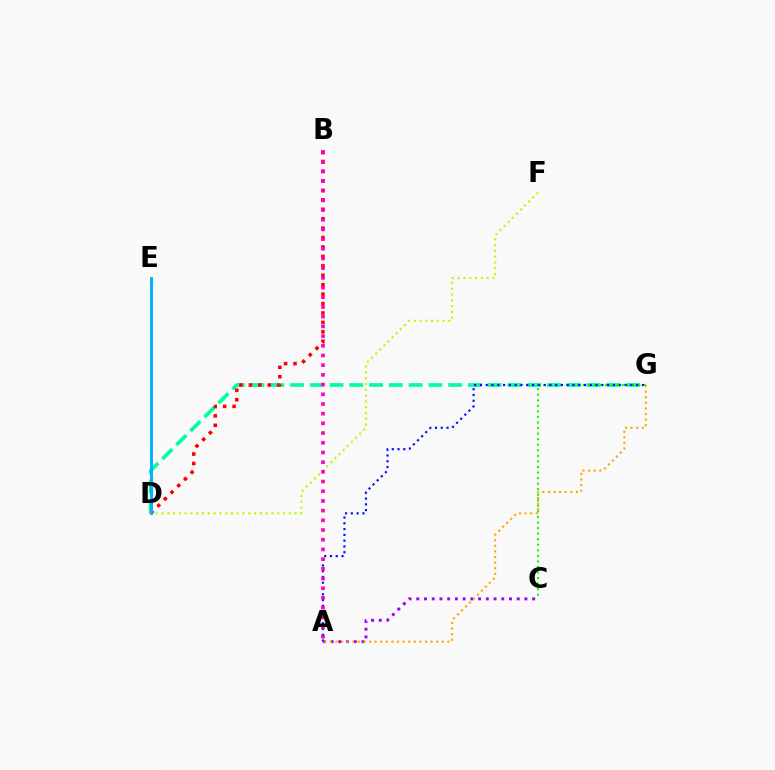{('D', 'G'): [{'color': '#00ff9d', 'line_style': 'dashed', 'thickness': 2.69}], ('C', 'G'): [{'color': '#08ff00', 'line_style': 'dotted', 'thickness': 1.51}], ('B', 'D'): [{'color': '#ff0000', 'line_style': 'dotted', 'thickness': 2.56}], ('D', 'F'): [{'color': '#b3ff00', 'line_style': 'dotted', 'thickness': 1.57}], ('A', 'G'): [{'color': '#0010ff', 'line_style': 'dotted', 'thickness': 1.57}, {'color': '#ffa500', 'line_style': 'dotted', 'thickness': 1.52}], ('A', 'C'): [{'color': '#9b00ff', 'line_style': 'dotted', 'thickness': 2.1}], ('A', 'B'): [{'color': '#ff00bd', 'line_style': 'dotted', 'thickness': 2.63}], ('D', 'E'): [{'color': '#00b5ff', 'line_style': 'solid', 'thickness': 2.14}]}